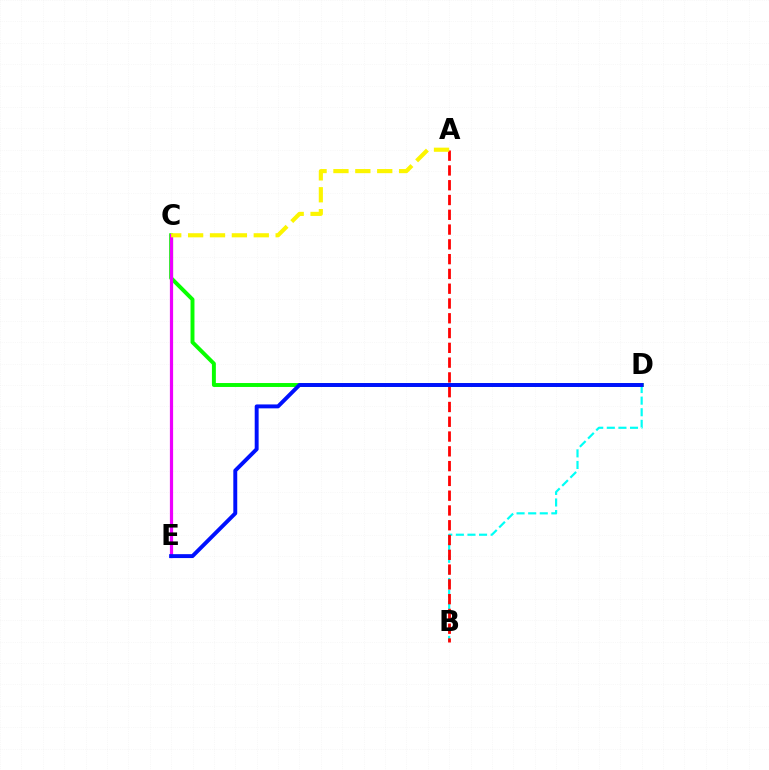{('C', 'D'): [{'color': '#08ff00', 'line_style': 'solid', 'thickness': 2.83}], ('B', 'D'): [{'color': '#00fff6', 'line_style': 'dashed', 'thickness': 1.58}], ('C', 'E'): [{'color': '#ee00ff', 'line_style': 'solid', 'thickness': 2.31}], ('D', 'E'): [{'color': '#0010ff', 'line_style': 'solid', 'thickness': 2.82}], ('A', 'B'): [{'color': '#ff0000', 'line_style': 'dashed', 'thickness': 2.01}], ('A', 'C'): [{'color': '#fcf500', 'line_style': 'dashed', 'thickness': 2.97}]}